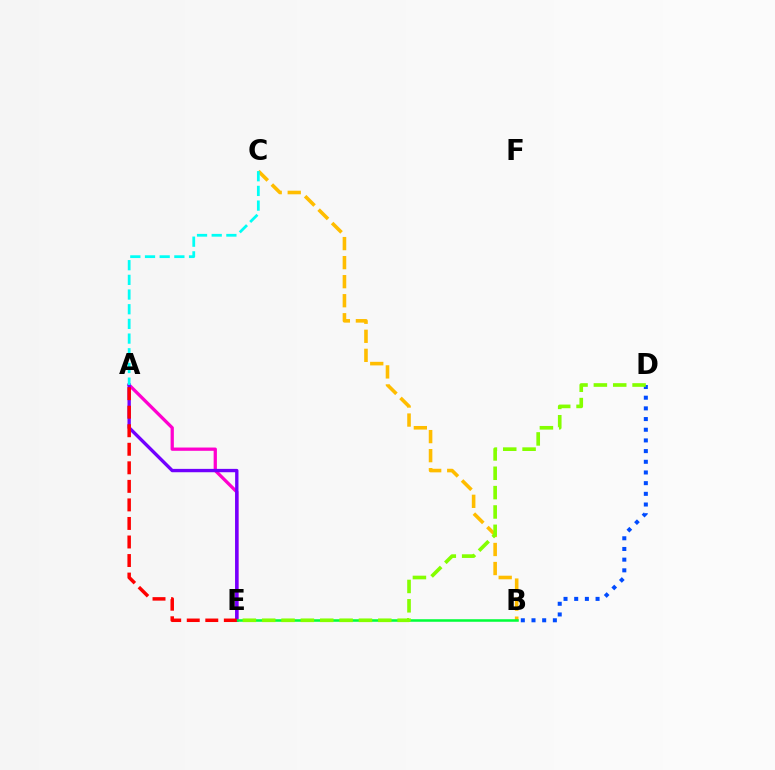{('B', 'C'): [{'color': '#ffbd00', 'line_style': 'dashed', 'thickness': 2.59}], ('A', 'E'): [{'color': '#ff00cf', 'line_style': 'solid', 'thickness': 2.35}, {'color': '#7200ff', 'line_style': 'solid', 'thickness': 2.42}, {'color': '#ff0000', 'line_style': 'dashed', 'thickness': 2.52}], ('B', 'D'): [{'color': '#004bff', 'line_style': 'dotted', 'thickness': 2.9}], ('B', 'E'): [{'color': '#00ff39', 'line_style': 'solid', 'thickness': 1.82}], ('D', 'E'): [{'color': '#84ff00', 'line_style': 'dashed', 'thickness': 2.63}], ('A', 'C'): [{'color': '#00fff6', 'line_style': 'dashed', 'thickness': 1.99}]}